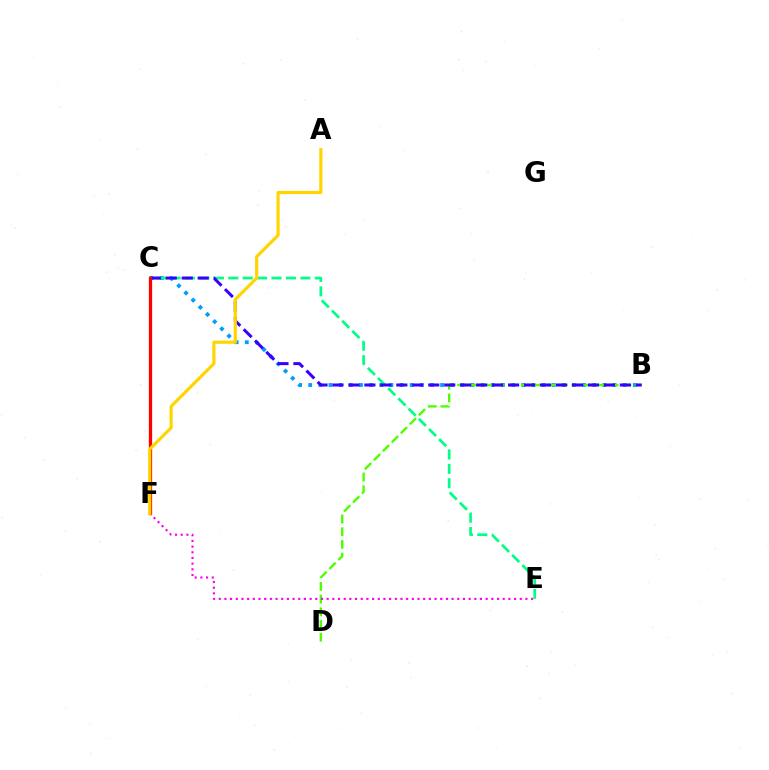{('B', 'C'): [{'color': '#009eff', 'line_style': 'dotted', 'thickness': 2.76}, {'color': '#3700ff', 'line_style': 'dashed', 'thickness': 2.17}], ('B', 'D'): [{'color': '#4fff00', 'line_style': 'dashed', 'thickness': 1.73}], ('C', 'E'): [{'color': '#00ff86', 'line_style': 'dashed', 'thickness': 1.96}], ('E', 'F'): [{'color': '#ff00ed', 'line_style': 'dotted', 'thickness': 1.54}], ('C', 'F'): [{'color': '#ff0000', 'line_style': 'solid', 'thickness': 2.35}], ('A', 'F'): [{'color': '#ffd500', 'line_style': 'solid', 'thickness': 2.29}]}